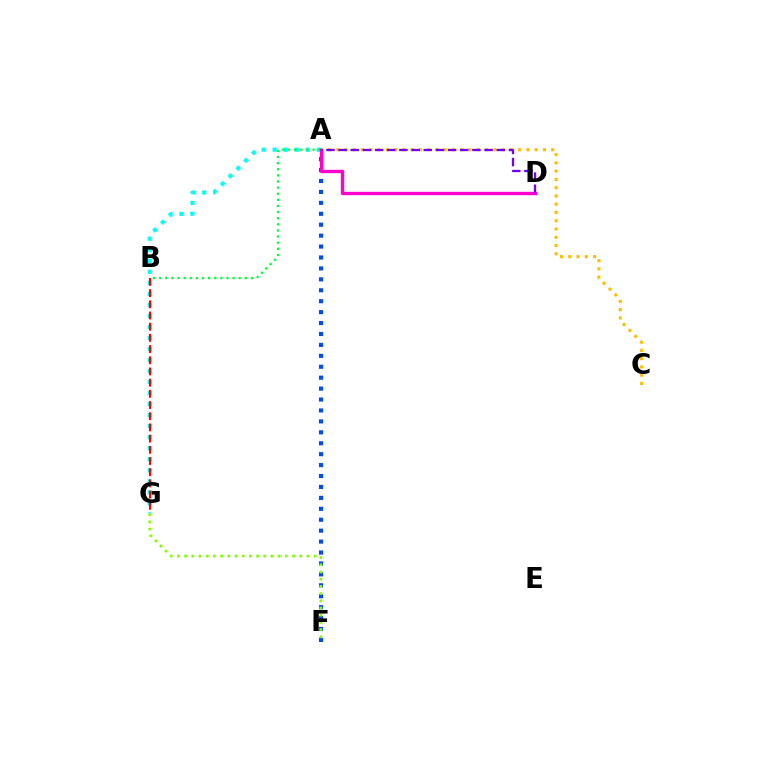{('A', 'C'): [{'color': '#ffbd00', 'line_style': 'dotted', 'thickness': 2.25}], ('A', 'F'): [{'color': '#004bff', 'line_style': 'dotted', 'thickness': 2.97}], ('A', 'G'): [{'color': '#00fff6', 'line_style': 'dotted', 'thickness': 3.0}], ('B', 'G'): [{'color': '#ff0000', 'line_style': 'dashed', 'thickness': 1.52}], ('F', 'G'): [{'color': '#84ff00', 'line_style': 'dotted', 'thickness': 1.96}], ('A', 'B'): [{'color': '#00ff39', 'line_style': 'dotted', 'thickness': 1.66}], ('A', 'D'): [{'color': '#ff00cf', 'line_style': 'solid', 'thickness': 2.42}, {'color': '#7200ff', 'line_style': 'dashed', 'thickness': 1.65}]}